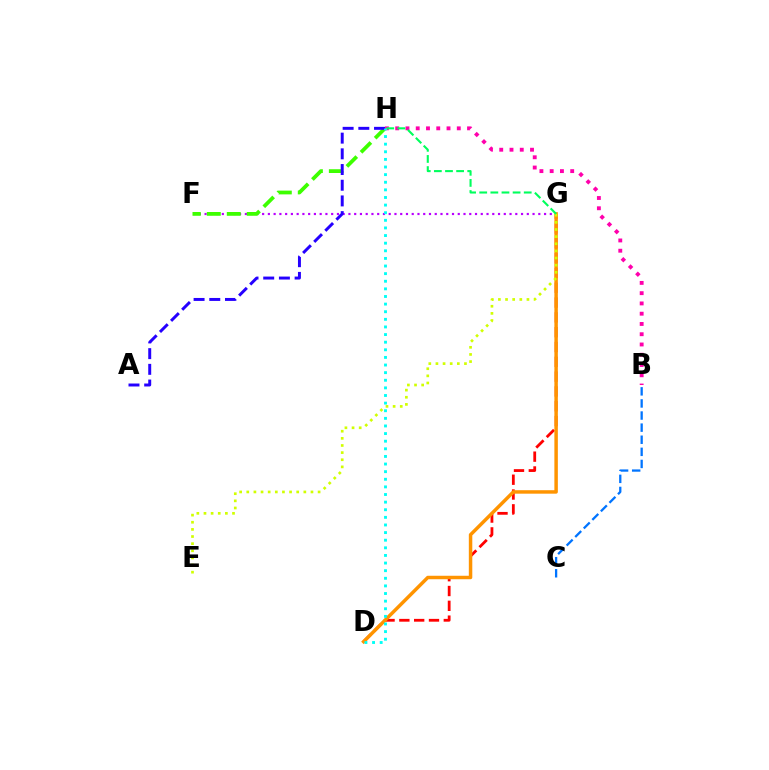{('F', 'G'): [{'color': '#b900ff', 'line_style': 'dotted', 'thickness': 1.56}], ('D', 'G'): [{'color': '#ff0000', 'line_style': 'dashed', 'thickness': 2.01}, {'color': '#ff9400', 'line_style': 'solid', 'thickness': 2.5}], ('B', 'C'): [{'color': '#0074ff', 'line_style': 'dashed', 'thickness': 1.64}], ('F', 'H'): [{'color': '#3dff00', 'line_style': 'dashed', 'thickness': 2.71}], ('A', 'H'): [{'color': '#2500ff', 'line_style': 'dashed', 'thickness': 2.13}], ('B', 'H'): [{'color': '#ff00ac', 'line_style': 'dotted', 'thickness': 2.79}], ('E', 'G'): [{'color': '#d1ff00', 'line_style': 'dotted', 'thickness': 1.94}], ('G', 'H'): [{'color': '#00ff5c', 'line_style': 'dashed', 'thickness': 1.51}], ('D', 'H'): [{'color': '#00fff6', 'line_style': 'dotted', 'thickness': 2.07}]}